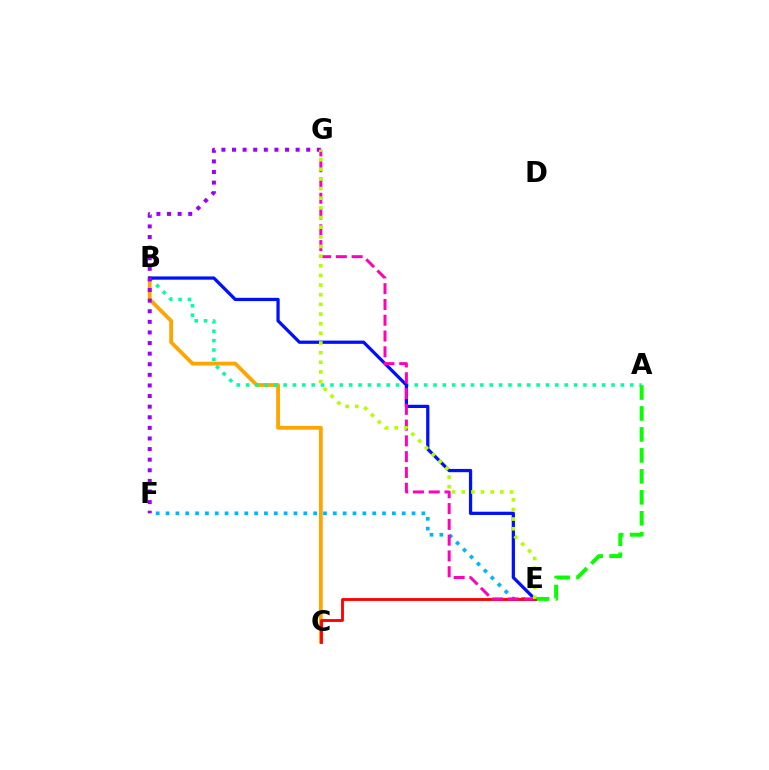{('B', 'C'): [{'color': '#ffa500', 'line_style': 'solid', 'thickness': 2.74}], ('A', 'B'): [{'color': '#00ff9d', 'line_style': 'dotted', 'thickness': 2.55}], ('B', 'E'): [{'color': '#0010ff', 'line_style': 'solid', 'thickness': 2.34}], ('A', 'E'): [{'color': '#08ff00', 'line_style': 'dashed', 'thickness': 2.85}], ('F', 'G'): [{'color': '#9b00ff', 'line_style': 'dotted', 'thickness': 2.88}], ('E', 'F'): [{'color': '#00b5ff', 'line_style': 'dotted', 'thickness': 2.67}], ('C', 'E'): [{'color': '#ff0000', 'line_style': 'solid', 'thickness': 2.04}], ('E', 'G'): [{'color': '#ff00bd', 'line_style': 'dashed', 'thickness': 2.14}, {'color': '#b3ff00', 'line_style': 'dotted', 'thickness': 2.62}]}